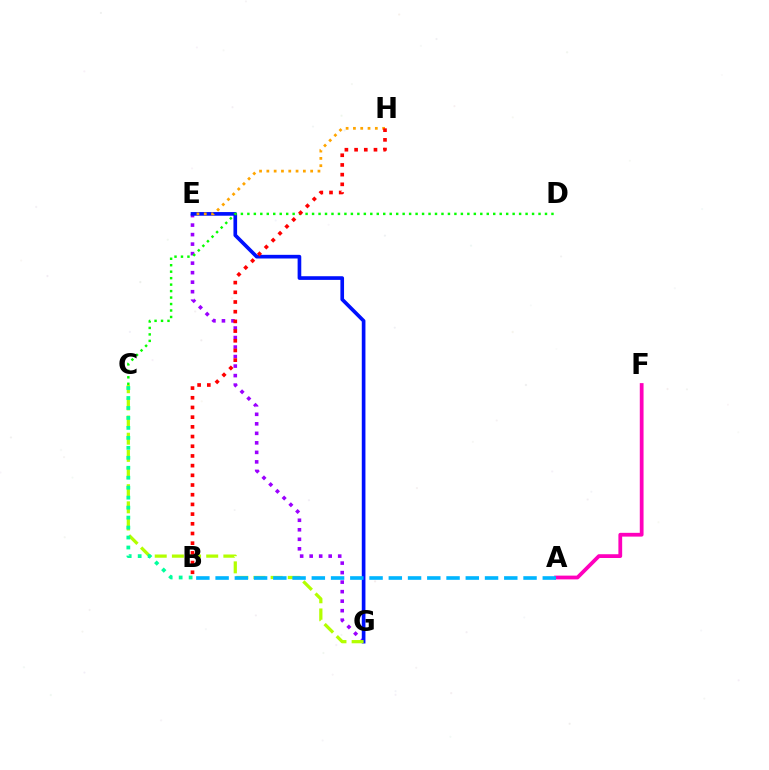{('A', 'F'): [{'color': '#ff00bd', 'line_style': 'solid', 'thickness': 2.71}], ('E', 'G'): [{'color': '#9b00ff', 'line_style': 'dotted', 'thickness': 2.58}, {'color': '#0010ff', 'line_style': 'solid', 'thickness': 2.63}], ('C', 'G'): [{'color': '#b3ff00', 'line_style': 'dashed', 'thickness': 2.33}], ('C', 'D'): [{'color': '#08ff00', 'line_style': 'dotted', 'thickness': 1.76}], ('B', 'C'): [{'color': '#00ff9d', 'line_style': 'dotted', 'thickness': 2.71}], ('E', 'H'): [{'color': '#ffa500', 'line_style': 'dotted', 'thickness': 1.98}], ('A', 'B'): [{'color': '#00b5ff', 'line_style': 'dashed', 'thickness': 2.61}], ('B', 'H'): [{'color': '#ff0000', 'line_style': 'dotted', 'thickness': 2.63}]}